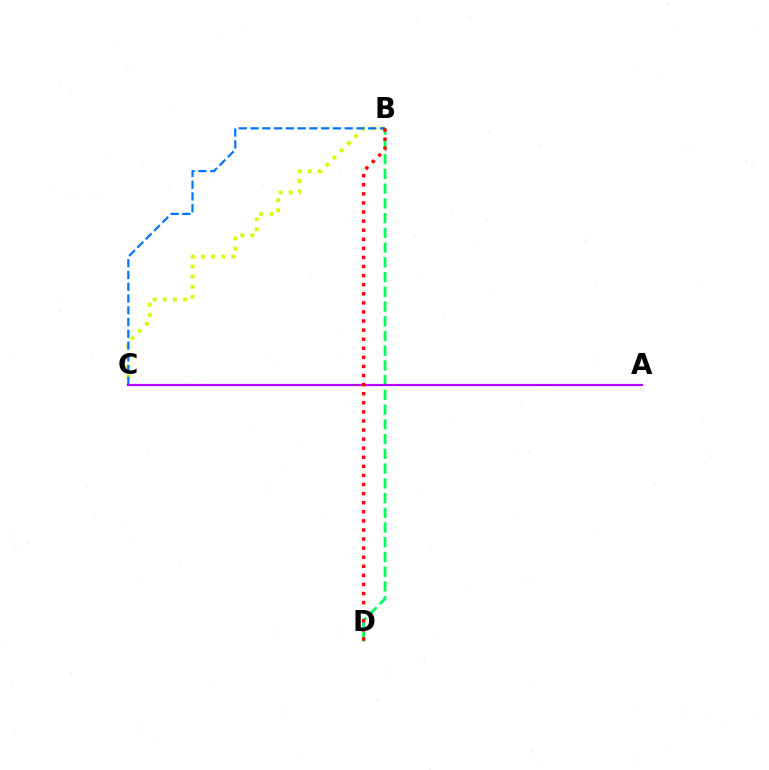{('B', 'D'): [{'color': '#00ff5c', 'line_style': 'dashed', 'thickness': 2.0}, {'color': '#ff0000', 'line_style': 'dotted', 'thickness': 2.47}], ('B', 'C'): [{'color': '#d1ff00', 'line_style': 'dotted', 'thickness': 2.75}, {'color': '#0074ff', 'line_style': 'dashed', 'thickness': 1.6}], ('A', 'C'): [{'color': '#b900ff', 'line_style': 'solid', 'thickness': 1.58}]}